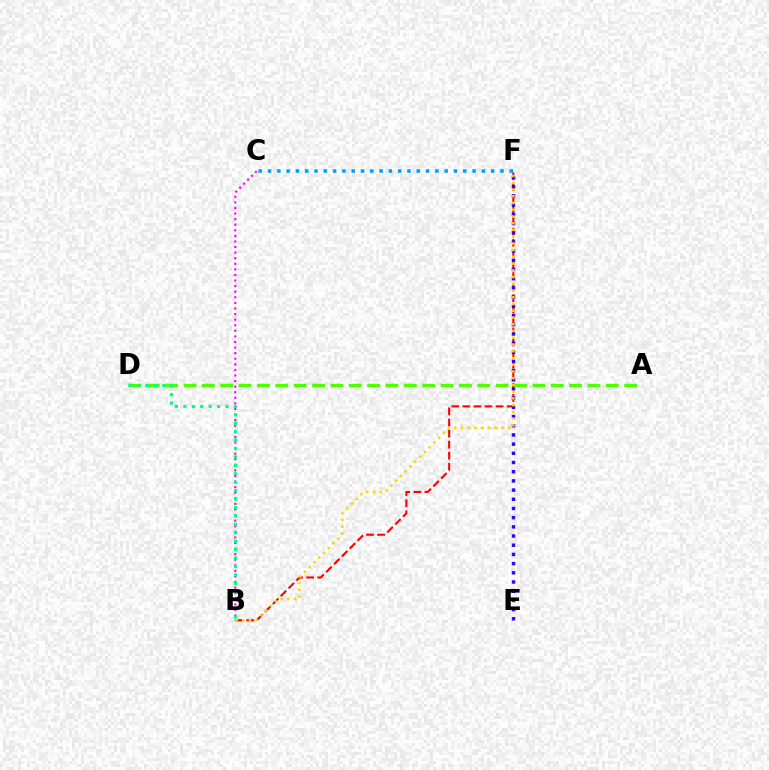{('B', 'F'): [{'color': '#ff0000', 'line_style': 'dashed', 'thickness': 1.51}, {'color': '#ffd500', 'line_style': 'dotted', 'thickness': 1.83}], ('E', 'F'): [{'color': '#3700ff', 'line_style': 'dotted', 'thickness': 2.5}], ('B', 'C'): [{'color': '#ff00ed', 'line_style': 'dotted', 'thickness': 1.52}], ('A', 'D'): [{'color': '#4fff00', 'line_style': 'dashed', 'thickness': 2.49}], ('B', 'D'): [{'color': '#00ff86', 'line_style': 'dotted', 'thickness': 2.29}], ('C', 'F'): [{'color': '#009eff', 'line_style': 'dotted', 'thickness': 2.53}]}